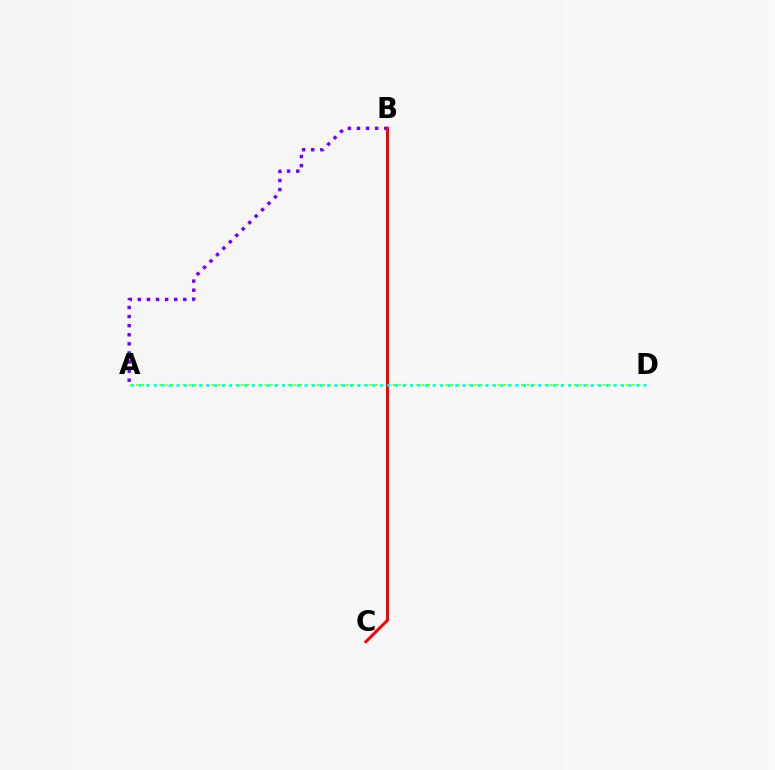{('A', 'B'): [{'color': '#7200ff', 'line_style': 'dotted', 'thickness': 2.47}], ('A', 'D'): [{'color': '#84ff00', 'line_style': 'dotted', 'thickness': 1.59}, {'color': '#00fff6', 'line_style': 'dotted', 'thickness': 2.05}], ('B', 'C'): [{'color': '#ff0000', 'line_style': 'solid', 'thickness': 2.18}]}